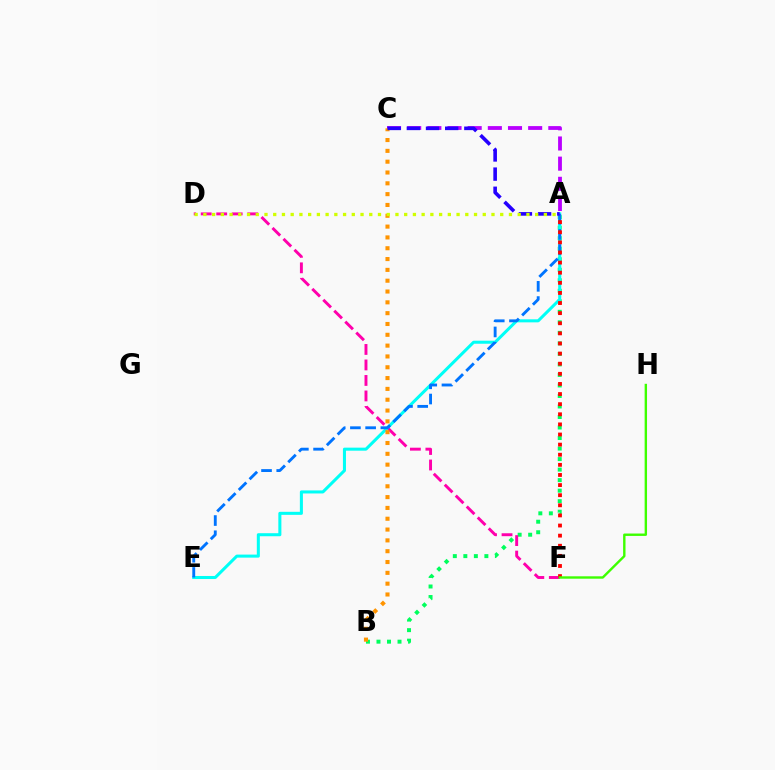{('A', 'B'): [{'color': '#00ff5c', 'line_style': 'dotted', 'thickness': 2.86}], ('D', 'F'): [{'color': '#ff00ac', 'line_style': 'dashed', 'thickness': 2.11}], ('A', 'E'): [{'color': '#00fff6', 'line_style': 'solid', 'thickness': 2.19}, {'color': '#0074ff', 'line_style': 'dashed', 'thickness': 2.07}], ('A', 'F'): [{'color': '#ff0000', 'line_style': 'dotted', 'thickness': 2.75}], ('A', 'C'): [{'color': '#b900ff', 'line_style': 'dashed', 'thickness': 2.74}, {'color': '#2500ff', 'line_style': 'dashed', 'thickness': 2.6}], ('F', 'H'): [{'color': '#3dff00', 'line_style': 'solid', 'thickness': 1.72}], ('B', 'C'): [{'color': '#ff9400', 'line_style': 'dotted', 'thickness': 2.94}], ('A', 'D'): [{'color': '#d1ff00', 'line_style': 'dotted', 'thickness': 2.37}]}